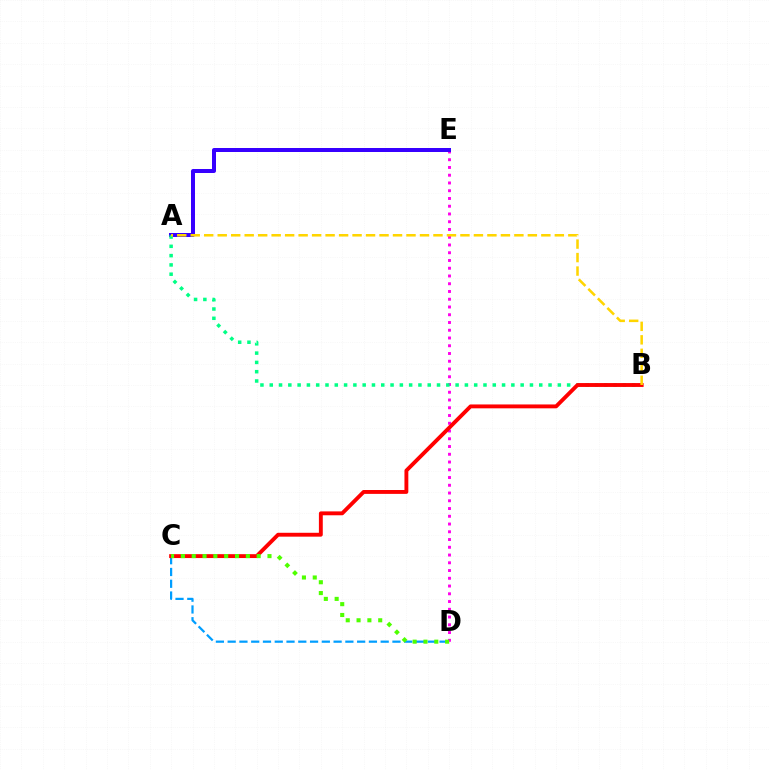{('D', 'E'): [{'color': '#ff00ed', 'line_style': 'dotted', 'thickness': 2.11}], ('C', 'D'): [{'color': '#009eff', 'line_style': 'dashed', 'thickness': 1.6}, {'color': '#4fff00', 'line_style': 'dotted', 'thickness': 2.94}], ('A', 'E'): [{'color': '#3700ff', 'line_style': 'solid', 'thickness': 2.87}], ('A', 'B'): [{'color': '#00ff86', 'line_style': 'dotted', 'thickness': 2.52}, {'color': '#ffd500', 'line_style': 'dashed', 'thickness': 1.83}], ('B', 'C'): [{'color': '#ff0000', 'line_style': 'solid', 'thickness': 2.79}]}